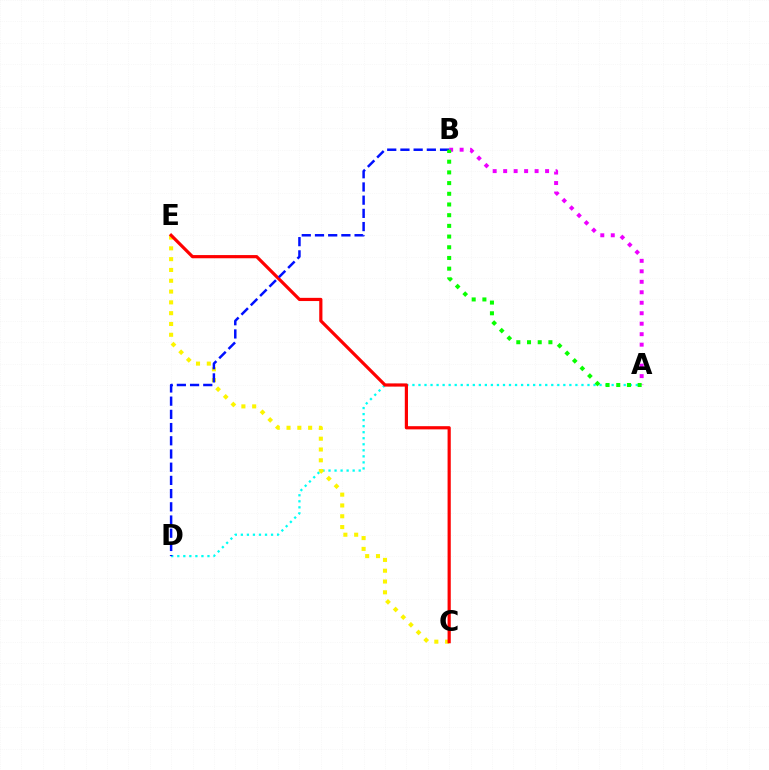{('A', 'D'): [{'color': '#00fff6', 'line_style': 'dotted', 'thickness': 1.64}], ('C', 'E'): [{'color': '#fcf500', 'line_style': 'dotted', 'thickness': 2.94}, {'color': '#ff0000', 'line_style': 'solid', 'thickness': 2.3}], ('B', 'D'): [{'color': '#0010ff', 'line_style': 'dashed', 'thickness': 1.79}], ('A', 'B'): [{'color': '#ee00ff', 'line_style': 'dotted', 'thickness': 2.85}, {'color': '#08ff00', 'line_style': 'dotted', 'thickness': 2.91}]}